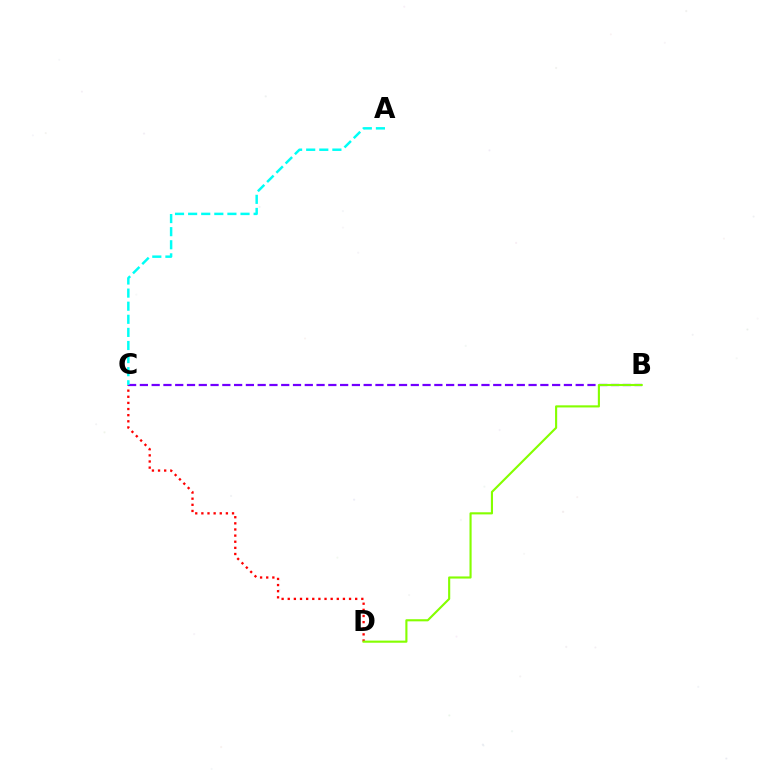{('C', 'D'): [{'color': '#ff0000', 'line_style': 'dotted', 'thickness': 1.67}], ('B', 'C'): [{'color': '#7200ff', 'line_style': 'dashed', 'thickness': 1.6}], ('B', 'D'): [{'color': '#84ff00', 'line_style': 'solid', 'thickness': 1.53}], ('A', 'C'): [{'color': '#00fff6', 'line_style': 'dashed', 'thickness': 1.78}]}